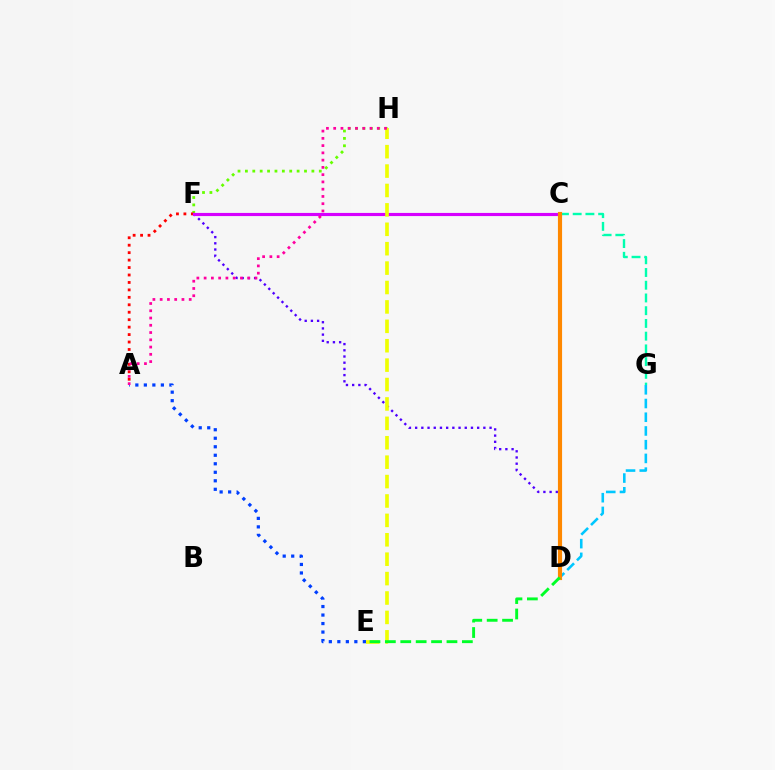{('D', 'F'): [{'color': '#4f00ff', 'line_style': 'dotted', 'thickness': 1.68}], ('D', 'G'): [{'color': '#00c7ff', 'line_style': 'dashed', 'thickness': 1.86}], ('F', 'H'): [{'color': '#66ff00', 'line_style': 'dotted', 'thickness': 2.01}], ('A', 'F'): [{'color': '#ff0000', 'line_style': 'dotted', 'thickness': 2.02}], ('C', 'F'): [{'color': '#d600ff', 'line_style': 'solid', 'thickness': 2.26}], ('A', 'E'): [{'color': '#003fff', 'line_style': 'dotted', 'thickness': 2.31}], ('E', 'H'): [{'color': '#eeff00', 'line_style': 'dashed', 'thickness': 2.64}], ('C', 'G'): [{'color': '#00ffaf', 'line_style': 'dashed', 'thickness': 1.73}], ('A', 'H'): [{'color': '#ff00a0', 'line_style': 'dotted', 'thickness': 1.97}], ('C', 'D'): [{'color': '#ff8800', 'line_style': 'solid', 'thickness': 2.98}], ('D', 'E'): [{'color': '#00ff27', 'line_style': 'dashed', 'thickness': 2.09}]}